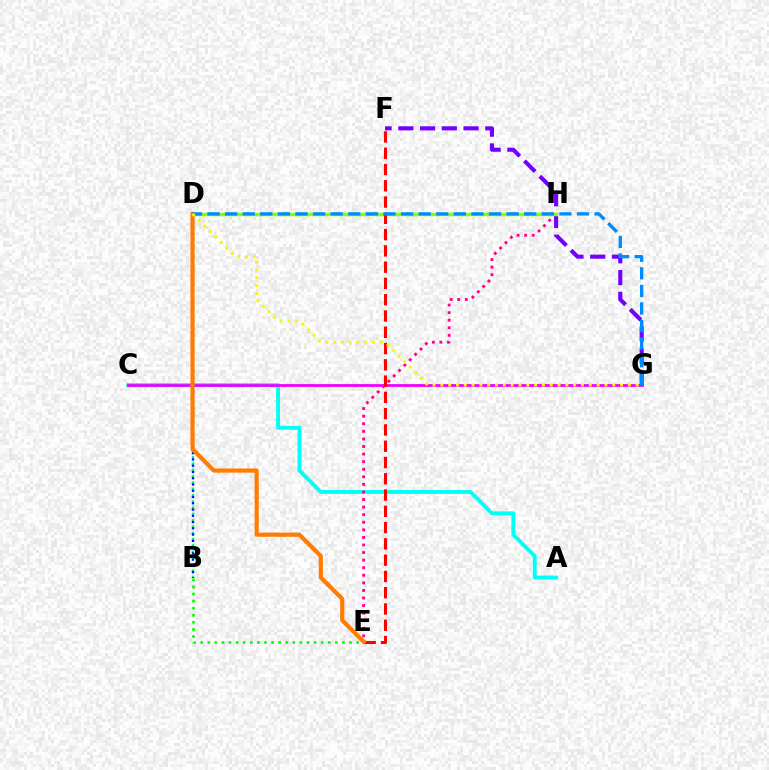{('B', 'E'): [{'color': '#08ff00', 'line_style': 'dotted', 'thickness': 1.93}], ('A', 'C'): [{'color': '#00fff6', 'line_style': 'solid', 'thickness': 2.79}], ('B', 'D'): [{'color': '#00ff74', 'line_style': 'dotted', 'thickness': 1.71}, {'color': '#0010ff', 'line_style': 'dotted', 'thickness': 1.7}], ('E', 'H'): [{'color': '#ff0094', 'line_style': 'dotted', 'thickness': 2.06}], ('C', 'G'): [{'color': '#ee00ff', 'line_style': 'solid', 'thickness': 1.99}], ('F', 'G'): [{'color': '#7200ff', 'line_style': 'dashed', 'thickness': 2.95}], ('D', 'H'): [{'color': '#84ff00', 'line_style': 'solid', 'thickness': 2.48}], ('E', 'F'): [{'color': '#ff0000', 'line_style': 'dashed', 'thickness': 2.21}], ('D', 'E'): [{'color': '#ff7c00', 'line_style': 'solid', 'thickness': 2.99}], ('D', 'G'): [{'color': '#008cff', 'line_style': 'dashed', 'thickness': 2.39}, {'color': '#fcf500', 'line_style': 'dotted', 'thickness': 2.12}]}